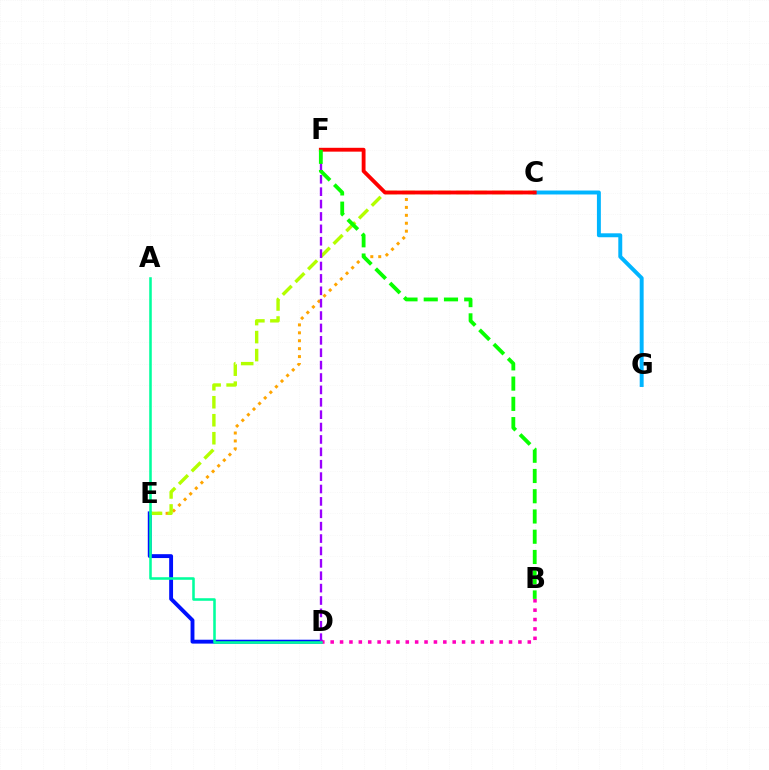{('D', 'E'): [{'color': '#0010ff', 'line_style': 'solid', 'thickness': 2.79}], ('C', 'G'): [{'color': '#00b5ff', 'line_style': 'solid', 'thickness': 2.83}], ('C', 'E'): [{'color': '#ffa500', 'line_style': 'dotted', 'thickness': 2.15}, {'color': '#b3ff00', 'line_style': 'dashed', 'thickness': 2.44}], ('C', 'F'): [{'color': '#ff0000', 'line_style': 'solid', 'thickness': 2.77}], ('B', 'D'): [{'color': '#ff00bd', 'line_style': 'dotted', 'thickness': 2.55}], ('D', 'F'): [{'color': '#9b00ff', 'line_style': 'dashed', 'thickness': 1.68}], ('A', 'D'): [{'color': '#00ff9d', 'line_style': 'solid', 'thickness': 1.84}], ('B', 'F'): [{'color': '#08ff00', 'line_style': 'dashed', 'thickness': 2.75}]}